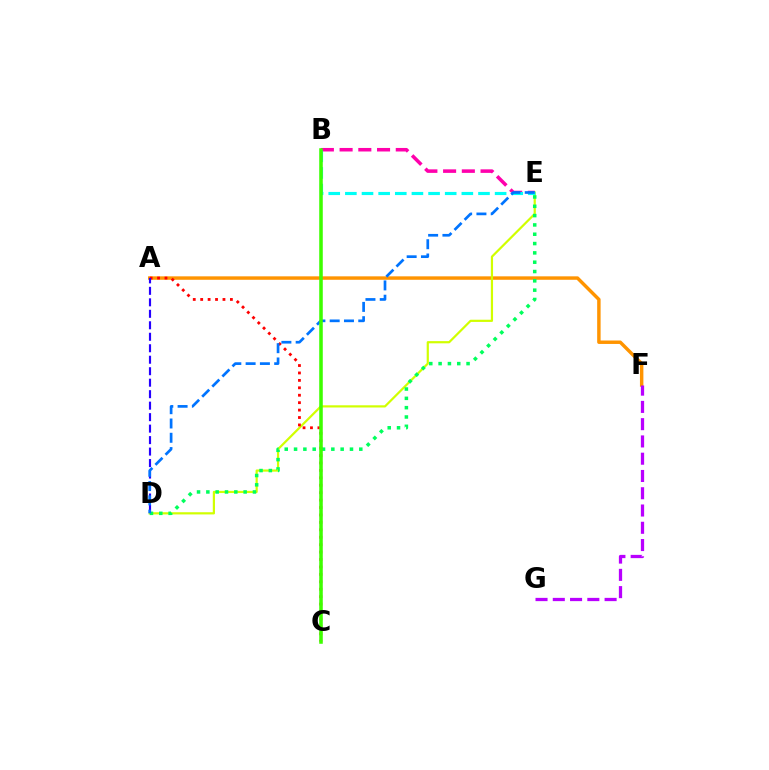{('A', 'F'): [{'color': '#ff9400', 'line_style': 'solid', 'thickness': 2.48}], ('D', 'E'): [{'color': '#d1ff00', 'line_style': 'solid', 'thickness': 1.59}, {'color': '#00ff5c', 'line_style': 'dotted', 'thickness': 2.53}, {'color': '#0074ff', 'line_style': 'dashed', 'thickness': 1.94}], ('A', 'C'): [{'color': '#ff0000', 'line_style': 'dotted', 'thickness': 2.02}], ('F', 'G'): [{'color': '#b900ff', 'line_style': 'dashed', 'thickness': 2.35}], ('B', 'E'): [{'color': '#ff00ac', 'line_style': 'dashed', 'thickness': 2.54}, {'color': '#00fff6', 'line_style': 'dashed', 'thickness': 2.26}], ('A', 'D'): [{'color': '#2500ff', 'line_style': 'dashed', 'thickness': 1.56}], ('B', 'C'): [{'color': '#3dff00', 'line_style': 'solid', 'thickness': 2.56}]}